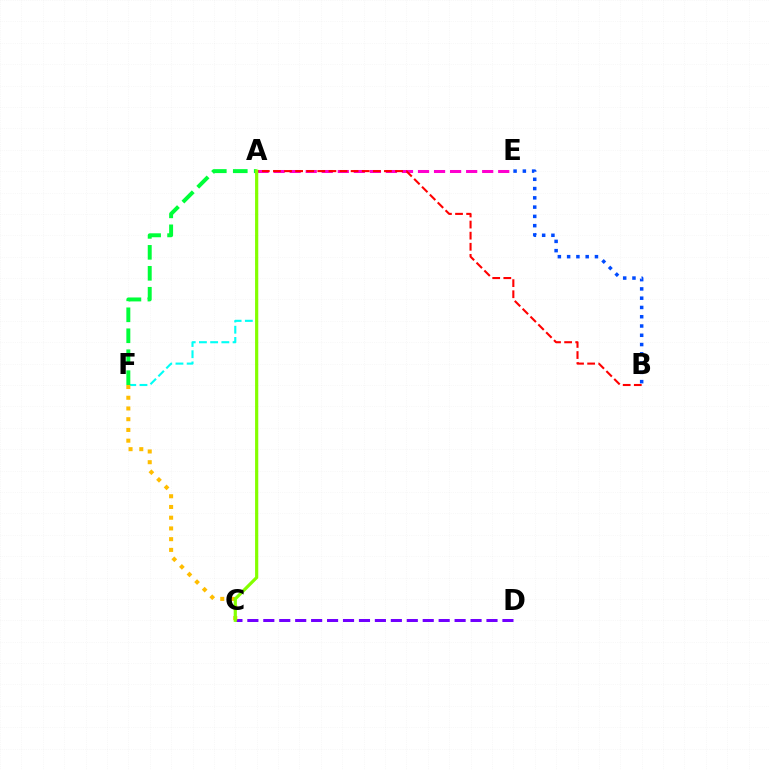{('B', 'E'): [{'color': '#004bff', 'line_style': 'dotted', 'thickness': 2.52}], ('A', 'E'): [{'color': '#ff00cf', 'line_style': 'dashed', 'thickness': 2.18}], ('A', 'F'): [{'color': '#00fff6', 'line_style': 'dashed', 'thickness': 1.52}, {'color': '#00ff39', 'line_style': 'dashed', 'thickness': 2.85}], ('C', 'D'): [{'color': '#7200ff', 'line_style': 'dashed', 'thickness': 2.17}], ('C', 'F'): [{'color': '#ffbd00', 'line_style': 'dotted', 'thickness': 2.91}], ('A', 'B'): [{'color': '#ff0000', 'line_style': 'dashed', 'thickness': 1.51}], ('A', 'C'): [{'color': '#84ff00', 'line_style': 'solid', 'thickness': 2.3}]}